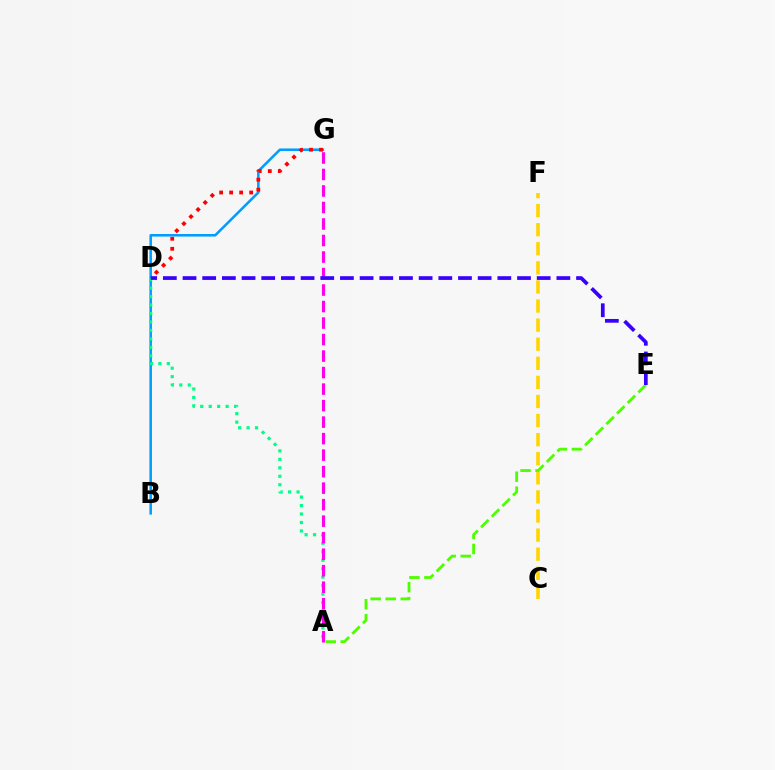{('B', 'G'): [{'color': '#009eff', 'line_style': 'solid', 'thickness': 1.84}], ('C', 'F'): [{'color': '#ffd500', 'line_style': 'dashed', 'thickness': 2.59}], ('D', 'G'): [{'color': '#ff0000', 'line_style': 'dotted', 'thickness': 2.72}], ('A', 'E'): [{'color': '#4fff00', 'line_style': 'dashed', 'thickness': 2.04}], ('A', 'D'): [{'color': '#00ff86', 'line_style': 'dotted', 'thickness': 2.3}], ('A', 'G'): [{'color': '#ff00ed', 'line_style': 'dashed', 'thickness': 2.24}], ('D', 'E'): [{'color': '#3700ff', 'line_style': 'dashed', 'thickness': 2.67}]}